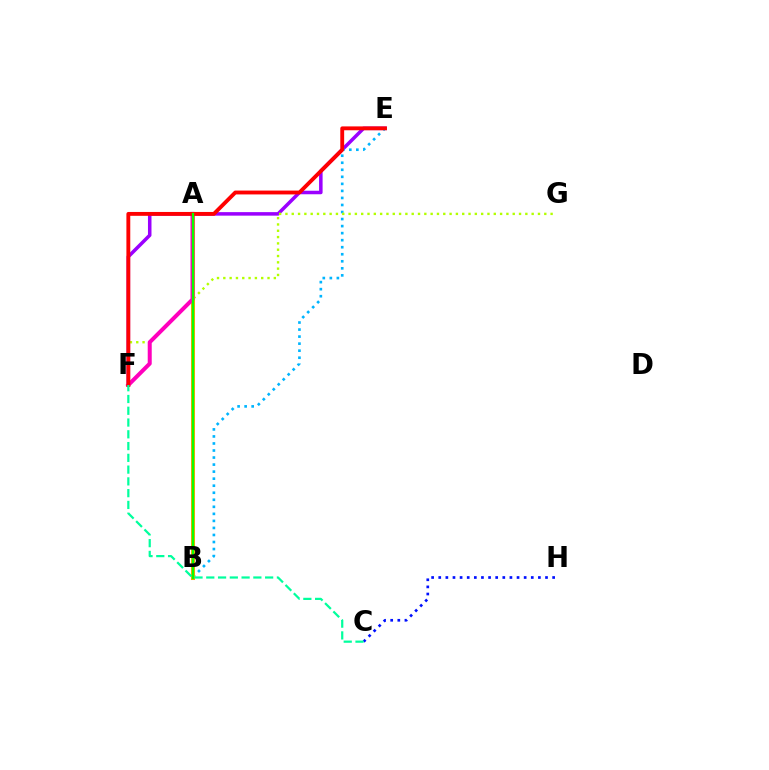{('E', 'F'): [{'color': '#9b00ff', 'line_style': 'solid', 'thickness': 2.54}, {'color': '#ff0000', 'line_style': 'solid', 'thickness': 2.78}], ('B', 'E'): [{'color': '#00b5ff', 'line_style': 'dotted', 'thickness': 1.91}], ('F', 'G'): [{'color': '#b3ff00', 'line_style': 'dotted', 'thickness': 1.72}], ('A', 'B'): [{'color': '#ffa500', 'line_style': 'solid', 'thickness': 2.9}, {'color': '#08ff00', 'line_style': 'solid', 'thickness': 1.67}], ('A', 'F'): [{'color': '#ff00bd', 'line_style': 'solid', 'thickness': 2.89}], ('C', 'H'): [{'color': '#0010ff', 'line_style': 'dotted', 'thickness': 1.93}], ('C', 'F'): [{'color': '#00ff9d', 'line_style': 'dashed', 'thickness': 1.6}]}